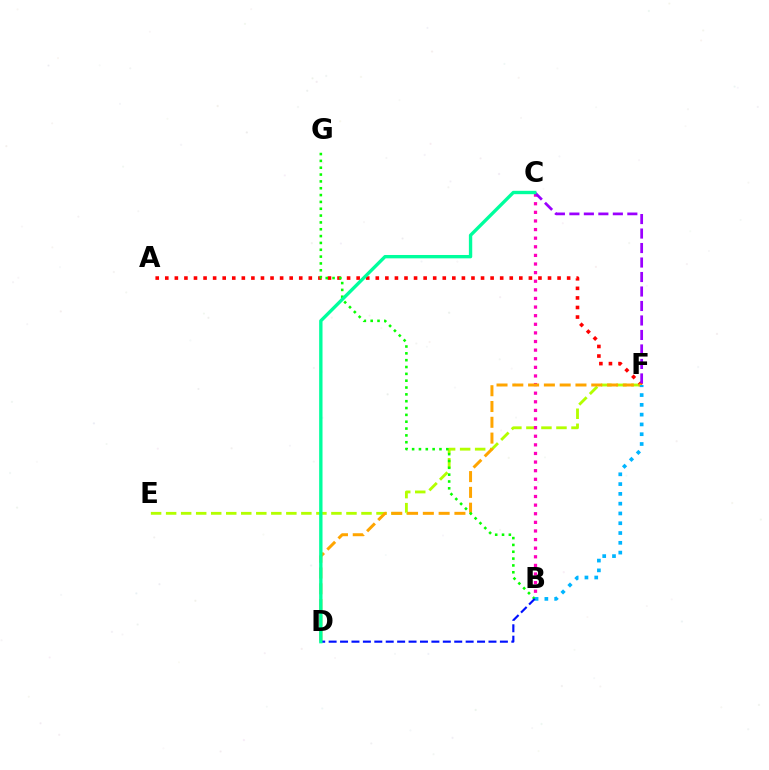{('E', 'F'): [{'color': '#b3ff00', 'line_style': 'dashed', 'thickness': 2.04}], ('A', 'F'): [{'color': '#ff0000', 'line_style': 'dotted', 'thickness': 2.6}], ('B', 'C'): [{'color': '#ff00bd', 'line_style': 'dotted', 'thickness': 2.34}], ('C', 'F'): [{'color': '#9b00ff', 'line_style': 'dashed', 'thickness': 1.97}], ('D', 'F'): [{'color': '#ffa500', 'line_style': 'dashed', 'thickness': 2.15}], ('B', 'G'): [{'color': '#08ff00', 'line_style': 'dotted', 'thickness': 1.86}], ('B', 'F'): [{'color': '#00b5ff', 'line_style': 'dotted', 'thickness': 2.66}], ('B', 'D'): [{'color': '#0010ff', 'line_style': 'dashed', 'thickness': 1.55}], ('C', 'D'): [{'color': '#00ff9d', 'line_style': 'solid', 'thickness': 2.42}]}